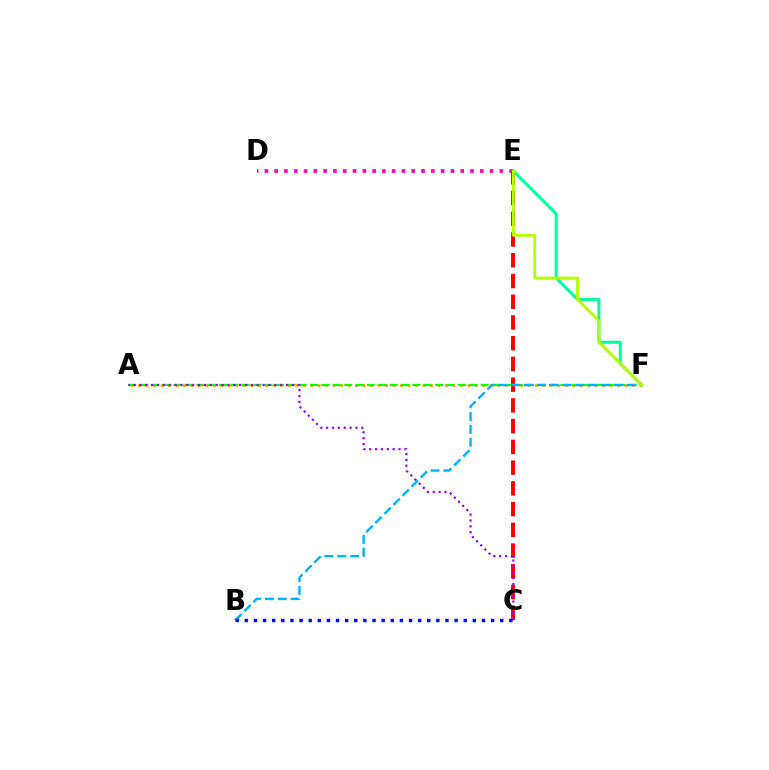{('A', 'F'): [{'color': '#ffa500', 'line_style': 'dotted', 'thickness': 2.03}, {'color': '#08ff00', 'line_style': 'dashed', 'thickness': 1.55}], ('C', 'E'): [{'color': '#ff0000', 'line_style': 'dashed', 'thickness': 2.82}], ('A', 'C'): [{'color': '#9b00ff', 'line_style': 'dotted', 'thickness': 1.59}], ('E', 'F'): [{'color': '#00ff9d', 'line_style': 'solid', 'thickness': 2.15}, {'color': '#b3ff00', 'line_style': 'solid', 'thickness': 2.06}], ('D', 'E'): [{'color': '#ff00bd', 'line_style': 'dotted', 'thickness': 2.66}], ('B', 'F'): [{'color': '#00b5ff', 'line_style': 'dashed', 'thickness': 1.74}], ('B', 'C'): [{'color': '#0010ff', 'line_style': 'dotted', 'thickness': 2.48}]}